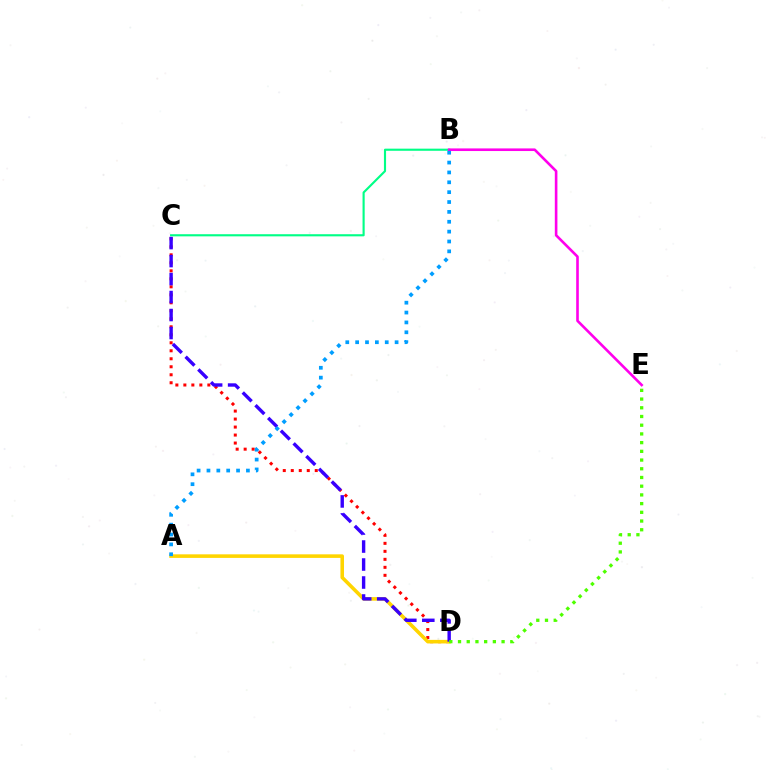{('C', 'D'): [{'color': '#ff0000', 'line_style': 'dotted', 'thickness': 2.17}, {'color': '#3700ff', 'line_style': 'dashed', 'thickness': 2.44}], ('B', 'C'): [{'color': '#00ff86', 'line_style': 'solid', 'thickness': 1.54}], ('A', 'D'): [{'color': '#ffd500', 'line_style': 'solid', 'thickness': 2.57}], ('B', 'E'): [{'color': '#ff00ed', 'line_style': 'solid', 'thickness': 1.88}], ('D', 'E'): [{'color': '#4fff00', 'line_style': 'dotted', 'thickness': 2.37}], ('A', 'B'): [{'color': '#009eff', 'line_style': 'dotted', 'thickness': 2.68}]}